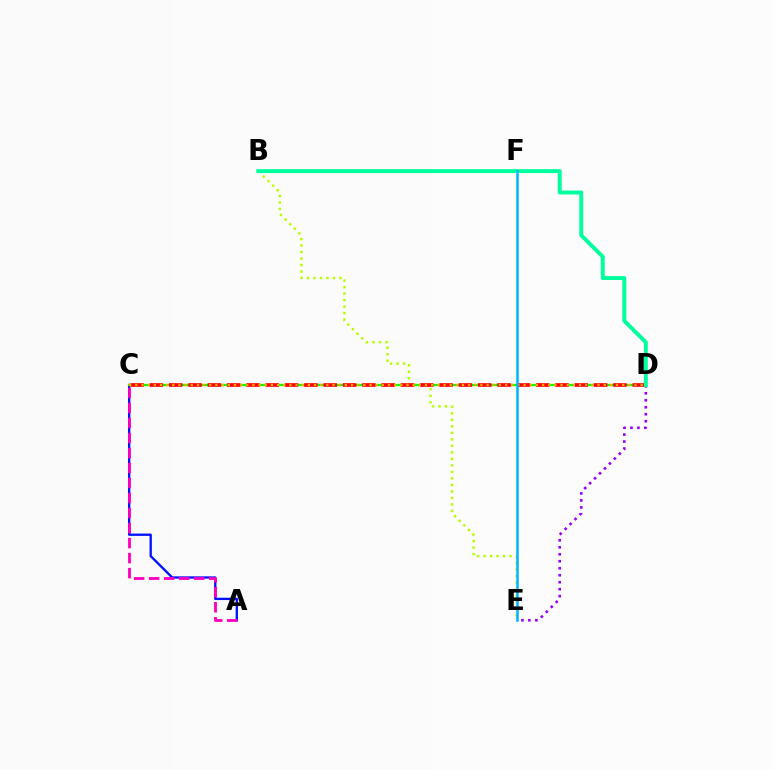{('D', 'E'): [{'color': '#9b00ff', 'line_style': 'dotted', 'thickness': 1.9}], ('B', 'E'): [{'color': '#b3ff00', 'line_style': 'dotted', 'thickness': 1.77}], ('A', 'C'): [{'color': '#0010ff', 'line_style': 'solid', 'thickness': 1.67}, {'color': '#ff00bd', 'line_style': 'dashed', 'thickness': 2.04}], ('C', 'D'): [{'color': '#08ff00', 'line_style': 'solid', 'thickness': 1.65}, {'color': '#ff0000', 'line_style': 'dashed', 'thickness': 2.62}, {'color': '#ffa500', 'line_style': 'dotted', 'thickness': 1.67}], ('B', 'D'): [{'color': '#00ff9d', 'line_style': 'solid', 'thickness': 2.84}], ('E', 'F'): [{'color': '#00b5ff', 'line_style': 'solid', 'thickness': 1.81}]}